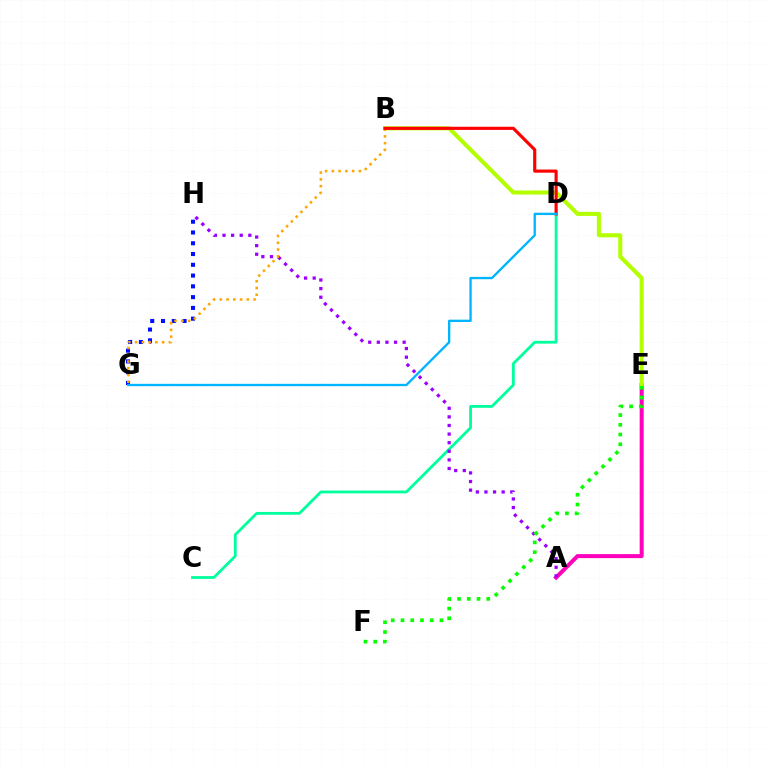{('C', 'D'): [{'color': '#00ff9d', 'line_style': 'solid', 'thickness': 2.02}], ('A', 'E'): [{'color': '#ff00bd', 'line_style': 'solid', 'thickness': 2.88}], ('A', 'H'): [{'color': '#9b00ff', 'line_style': 'dotted', 'thickness': 2.34}], ('B', 'E'): [{'color': '#b3ff00', 'line_style': 'solid', 'thickness': 2.93}], ('G', 'H'): [{'color': '#0010ff', 'line_style': 'dotted', 'thickness': 2.93}], ('B', 'G'): [{'color': '#ffa500', 'line_style': 'dotted', 'thickness': 1.84}], ('B', 'D'): [{'color': '#ff0000', 'line_style': 'solid', 'thickness': 2.26}], ('E', 'F'): [{'color': '#08ff00', 'line_style': 'dotted', 'thickness': 2.65}], ('D', 'G'): [{'color': '#00b5ff', 'line_style': 'solid', 'thickness': 1.67}]}